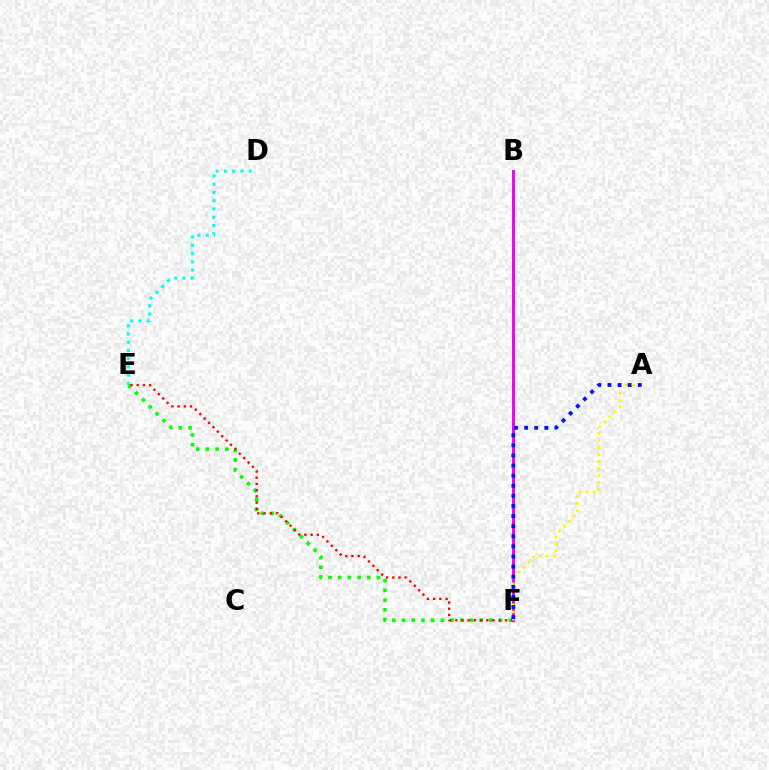{('D', 'E'): [{'color': '#00fff6', 'line_style': 'dotted', 'thickness': 2.24}], ('E', 'F'): [{'color': '#08ff00', 'line_style': 'dotted', 'thickness': 2.63}, {'color': '#ff0000', 'line_style': 'dotted', 'thickness': 1.69}], ('B', 'F'): [{'color': '#ee00ff', 'line_style': 'solid', 'thickness': 2.12}], ('A', 'F'): [{'color': '#fcf500', 'line_style': 'dotted', 'thickness': 1.91}, {'color': '#0010ff', 'line_style': 'dotted', 'thickness': 2.75}]}